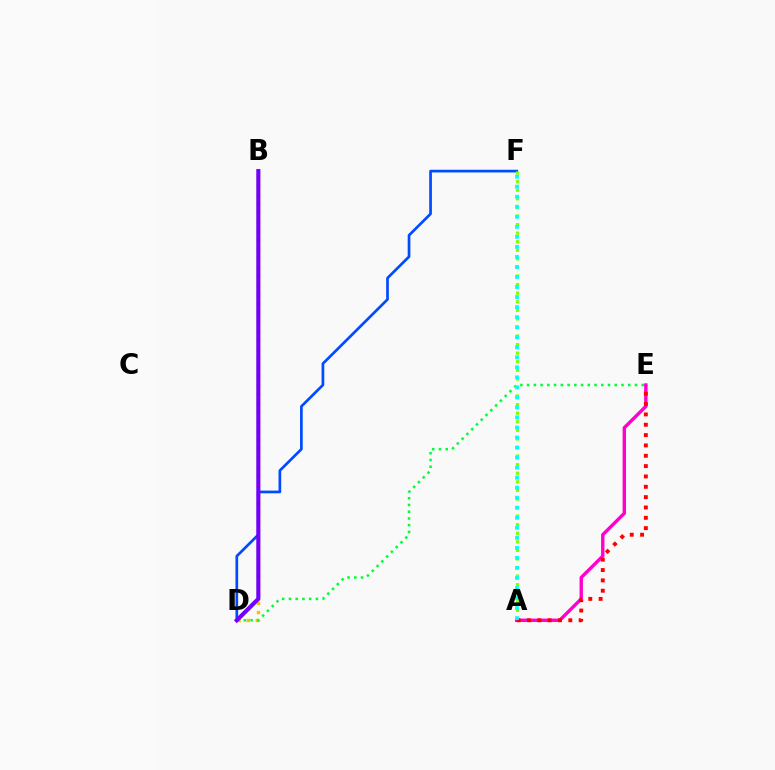{('B', 'D'): [{'color': '#ffbd00', 'line_style': 'dotted', 'thickness': 2.47}, {'color': '#7200ff', 'line_style': 'solid', 'thickness': 2.96}], ('D', 'F'): [{'color': '#004bff', 'line_style': 'solid', 'thickness': 1.94}], ('A', 'F'): [{'color': '#84ff00', 'line_style': 'dotted', 'thickness': 2.33}, {'color': '#00fff6', 'line_style': 'dotted', 'thickness': 2.73}], ('D', 'E'): [{'color': '#00ff39', 'line_style': 'dotted', 'thickness': 1.83}], ('A', 'E'): [{'color': '#ff00cf', 'line_style': 'solid', 'thickness': 2.45}, {'color': '#ff0000', 'line_style': 'dotted', 'thickness': 2.81}]}